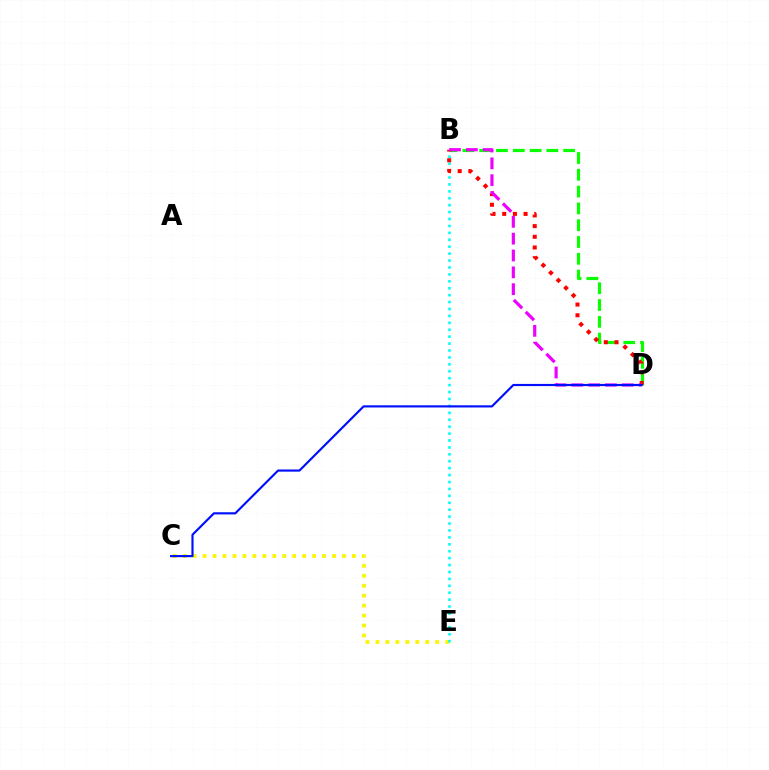{('B', 'D'): [{'color': '#08ff00', 'line_style': 'dashed', 'thickness': 2.28}, {'color': '#ff0000', 'line_style': 'dotted', 'thickness': 2.9}, {'color': '#ee00ff', 'line_style': 'dashed', 'thickness': 2.29}], ('C', 'E'): [{'color': '#fcf500', 'line_style': 'dotted', 'thickness': 2.71}], ('B', 'E'): [{'color': '#00fff6', 'line_style': 'dotted', 'thickness': 1.88}], ('C', 'D'): [{'color': '#0010ff', 'line_style': 'solid', 'thickness': 1.56}]}